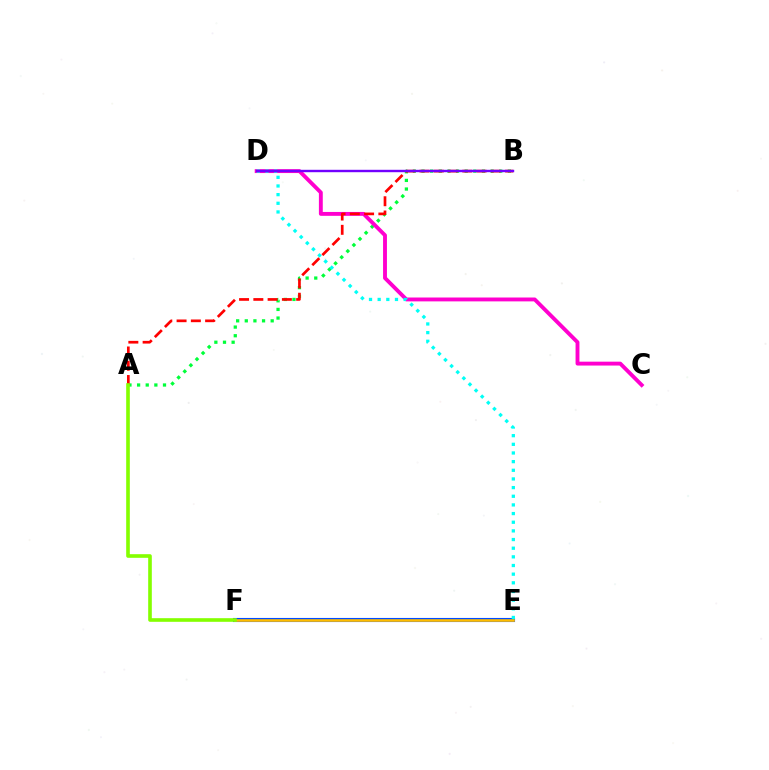{('A', 'B'): [{'color': '#00ff39', 'line_style': 'dotted', 'thickness': 2.35}, {'color': '#ff0000', 'line_style': 'dashed', 'thickness': 1.94}], ('E', 'F'): [{'color': '#004bff', 'line_style': 'solid', 'thickness': 2.95}, {'color': '#ffbd00', 'line_style': 'solid', 'thickness': 1.88}], ('C', 'D'): [{'color': '#ff00cf', 'line_style': 'solid', 'thickness': 2.79}], ('D', 'E'): [{'color': '#00fff6', 'line_style': 'dotted', 'thickness': 2.35}], ('B', 'D'): [{'color': '#7200ff', 'line_style': 'solid', 'thickness': 1.73}], ('A', 'F'): [{'color': '#84ff00', 'line_style': 'solid', 'thickness': 2.62}]}